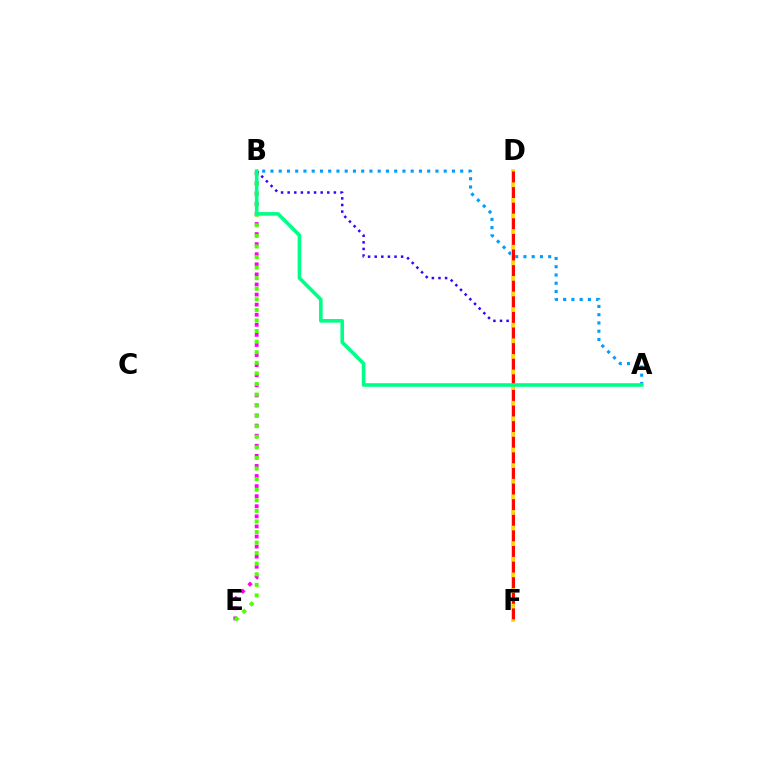{('B', 'E'): [{'color': '#ff00ed', 'line_style': 'dotted', 'thickness': 2.74}, {'color': '#4fff00', 'line_style': 'dotted', 'thickness': 2.87}], ('A', 'B'): [{'color': '#009eff', 'line_style': 'dotted', 'thickness': 2.24}, {'color': '#00ff86', 'line_style': 'solid', 'thickness': 2.61}], ('B', 'F'): [{'color': '#3700ff', 'line_style': 'dotted', 'thickness': 1.79}], ('D', 'F'): [{'color': '#ffd500', 'line_style': 'solid', 'thickness': 2.62}, {'color': '#ff0000', 'line_style': 'dashed', 'thickness': 2.12}]}